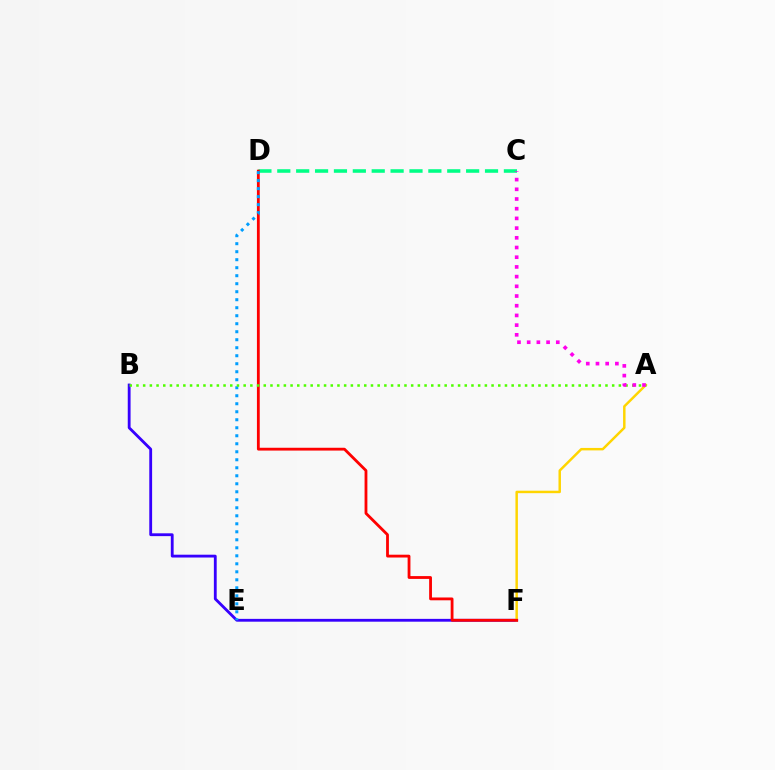{('B', 'F'): [{'color': '#3700ff', 'line_style': 'solid', 'thickness': 2.03}], ('C', 'D'): [{'color': '#00ff86', 'line_style': 'dashed', 'thickness': 2.57}], ('A', 'F'): [{'color': '#ffd500', 'line_style': 'solid', 'thickness': 1.78}], ('D', 'F'): [{'color': '#ff0000', 'line_style': 'solid', 'thickness': 2.03}], ('D', 'E'): [{'color': '#009eff', 'line_style': 'dotted', 'thickness': 2.17}], ('A', 'B'): [{'color': '#4fff00', 'line_style': 'dotted', 'thickness': 1.82}], ('A', 'C'): [{'color': '#ff00ed', 'line_style': 'dotted', 'thickness': 2.64}]}